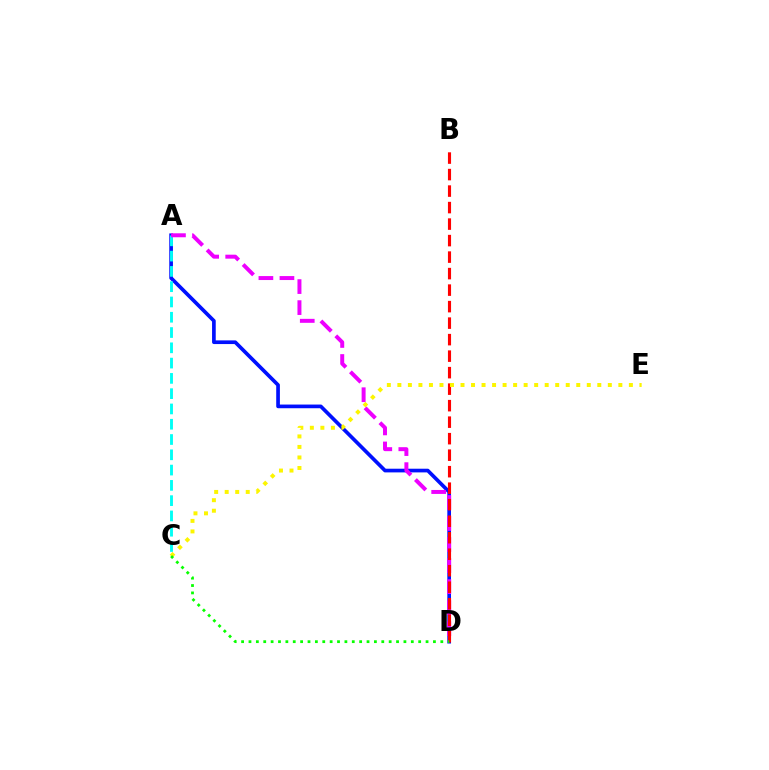{('A', 'D'): [{'color': '#0010ff', 'line_style': 'solid', 'thickness': 2.65}, {'color': '#ee00ff', 'line_style': 'dashed', 'thickness': 2.86}], ('A', 'C'): [{'color': '#00fff6', 'line_style': 'dashed', 'thickness': 2.08}], ('B', 'D'): [{'color': '#ff0000', 'line_style': 'dashed', 'thickness': 2.24}], ('C', 'E'): [{'color': '#fcf500', 'line_style': 'dotted', 'thickness': 2.86}], ('C', 'D'): [{'color': '#08ff00', 'line_style': 'dotted', 'thickness': 2.0}]}